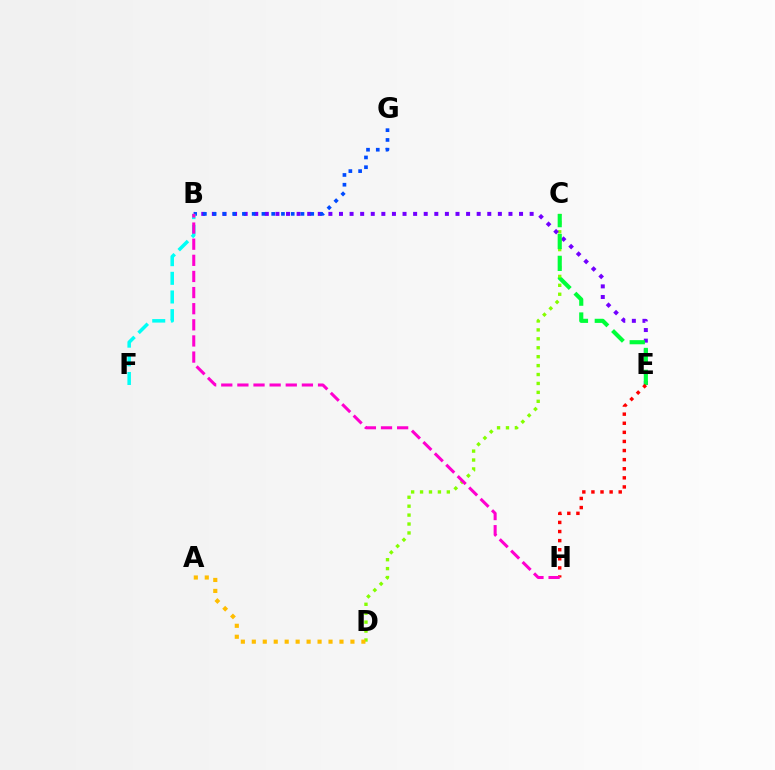{('C', 'D'): [{'color': '#84ff00', 'line_style': 'dotted', 'thickness': 2.42}], ('B', 'E'): [{'color': '#7200ff', 'line_style': 'dotted', 'thickness': 2.88}], ('A', 'D'): [{'color': '#ffbd00', 'line_style': 'dotted', 'thickness': 2.98}], ('B', 'G'): [{'color': '#004bff', 'line_style': 'dotted', 'thickness': 2.65}], ('C', 'E'): [{'color': '#00ff39', 'line_style': 'dashed', 'thickness': 2.97}], ('B', 'F'): [{'color': '#00fff6', 'line_style': 'dashed', 'thickness': 2.54}], ('E', 'H'): [{'color': '#ff0000', 'line_style': 'dotted', 'thickness': 2.47}], ('B', 'H'): [{'color': '#ff00cf', 'line_style': 'dashed', 'thickness': 2.19}]}